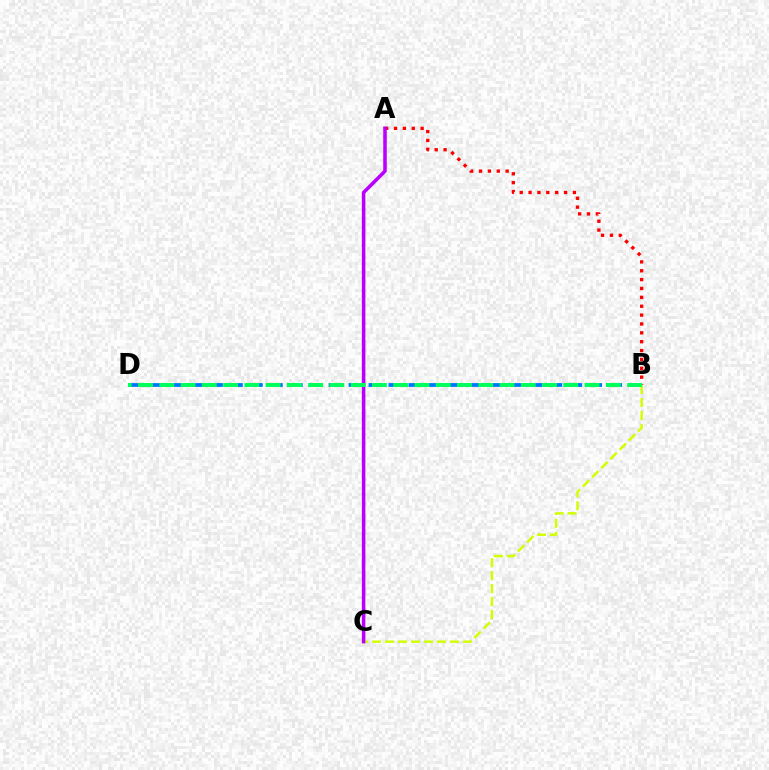{('A', 'B'): [{'color': '#ff0000', 'line_style': 'dotted', 'thickness': 2.41}], ('B', 'C'): [{'color': '#d1ff00', 'line_style': 'dashed', 'thickness': 1.76}], ('A', 'C'): [{'color': '#b900ff', 'line_style': 'solid', 'thickness': 2.56}], ('B', 'D'): [{'color': '#0074ff', 'line_style': 'dashed', 'thickness': 2.71}, {'color': '#00ff5c', 'line_style': 'dashed', 'thickness': 2.89}]}